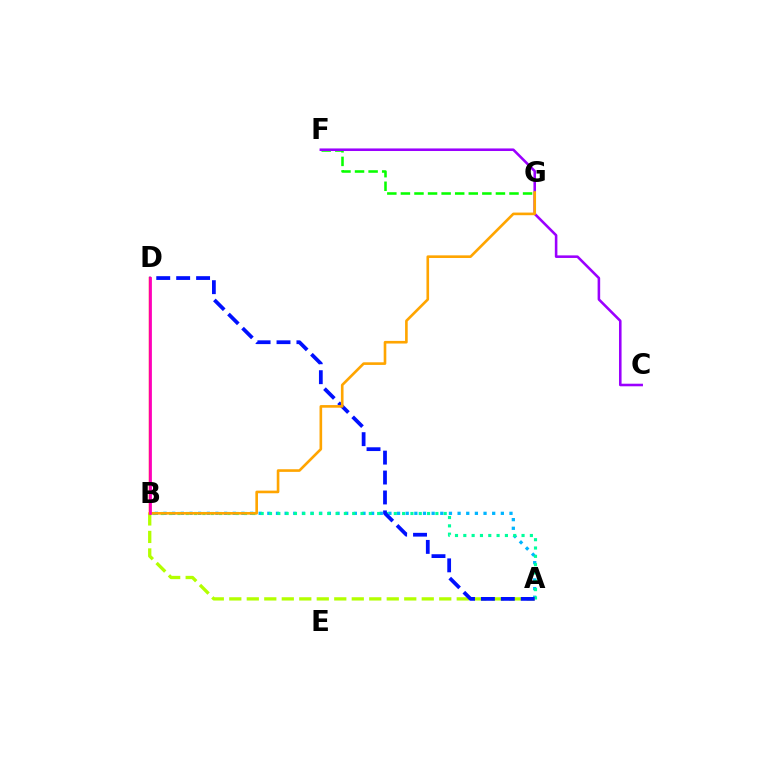{('A', 'B'): [{'color': '#00b5ff', 'line_style': 'dotted', 'thickness': 2.35}, {'color': '#00ff9d', 'line_style': 'dotted', 'thickness': 2.26}, {'color': '#b3ff00', 'line_style': 'dashed', 'thickness': 2.38}], ('F', 'G'): [{'color': '#08ff00', 'line_style': 'dashed', 'thickness': 1.84}], ('C', 'F'): [{'color': '#9b00ff', 'line_style': 'solid', 'thickness': 1.85}], ('B', 'D'): [{'color': '#ff0000', 'line_style': 'solid', 'thickness': 1.75}, {'color': '#ff00bd', 'line_style': 'solid', 'thickness': 1.96}], ('A', 'D'): [{'color': '#0010ff', 'line_style': 'dashed', 'thickness': 2.71}], ('B', 'G'): [{'color': '#ffa500', 'line_style': 'solid', 'thickness': 1.89}]}